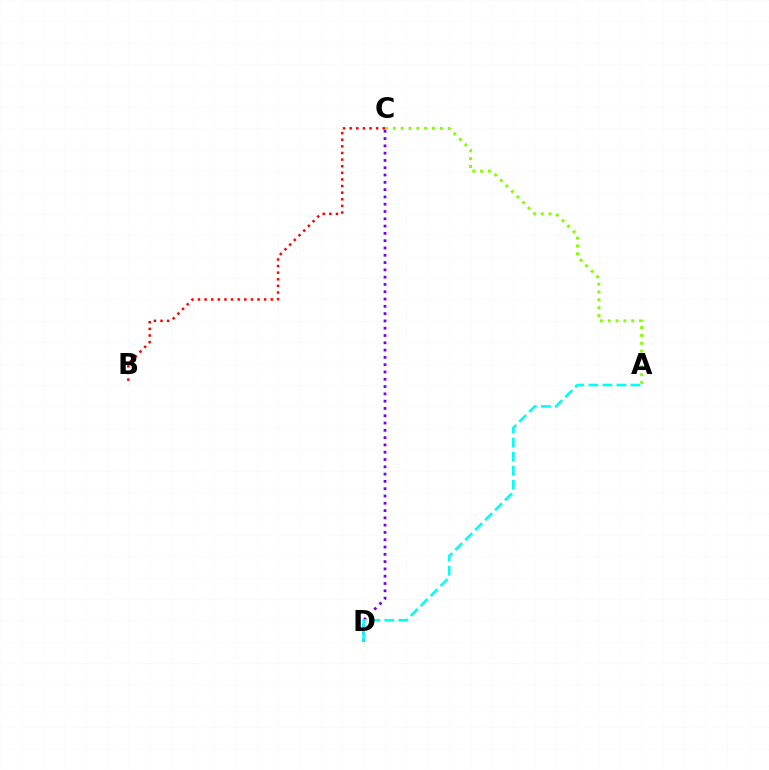{('C', 'D'): [{'color': '#7200ff', 'line_style': 'dotted', 'thickness': 1.98}], ('A', 'D'): [{'color': '#00fff6', 'line_style': 'dashed', 'thickness': 1.91}], ('A', 'C'): [{'color': '#84ff00', 'line_style': 'dotted', 'thickness': 2.13}], ('B', 'C'): [{'color': '#ff0000', 'line_style': 'dotted', 'thickness': 1.8}]}